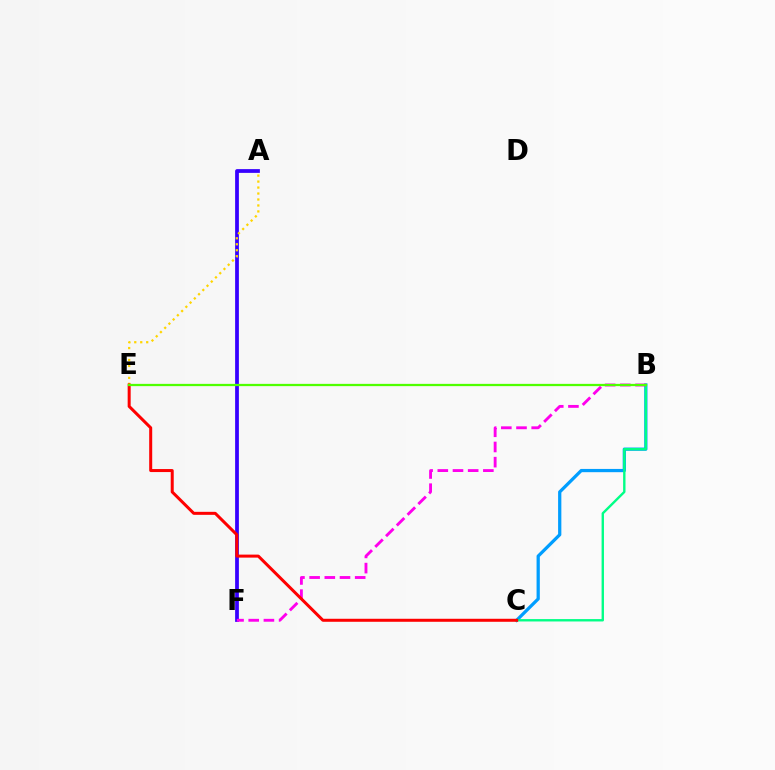{('B', 'C'): [{'color': '#009eff', 'line_style': 'solid', 'thickness': 2.34}, {'color': '#00ff86', 'line_style': 'solid', 'thickness': 1.71}], ('A', 'F'): [{'color': '#3700ff', 'line_style': 'solid', 'thickness': 2.71}], ('A', 'E'): [{'color': '#ffd500', 'line_style': 'dotted', 'thickness': 1.62}], ('B', 'F'): [{'color': '#ff00ed', 'line_style': 'dashed', 'thickness': 2.06}], ('C', 'E'): [{'color': '#ff0000', 'line_style': 'solid', 'thickness': 2.17}], ('B', 'E'): [{'color': '#4fff00', 'line_style': 'solid', 'thickness': 1.63}]}